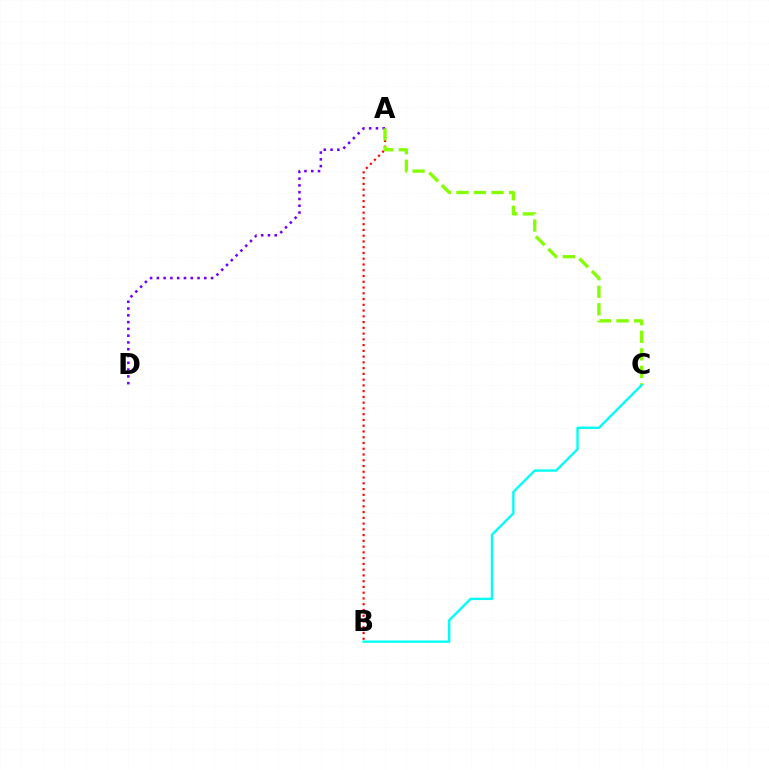{('A', 'B'): [{'color': '#ff0000', 'line_style': 'dotted', 'thickness': 1.56}], ('A', 'D'): [{'color': '#7200ff', 'line_style': 'dotted', 'thickness': 1.84}], ('A', 'C'): [{'color': '#84ff00', 'line_style': 'dashed', 'thickness': 2.39}], ('B', 'C'): [{'color': '#00fff6', 'line_style': 'solid', 'thickness': 1.7}]}